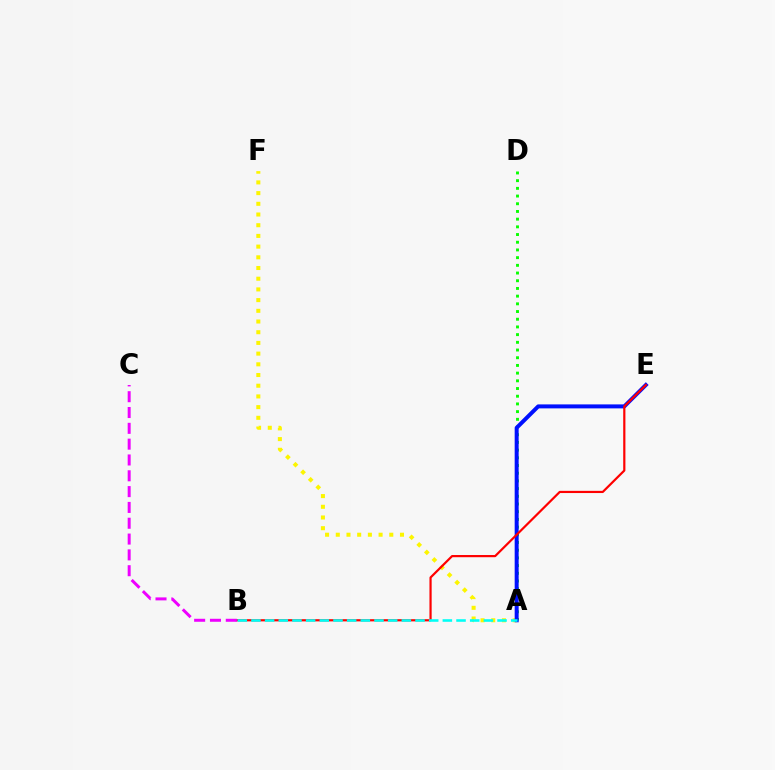{('A', 'D'): [{'color': '#08ff00', 'line_style': 'dotted', 'thickness': 2.09}], ('A', 'F'): [{'color': '#fcf500', 'line_style': 'dotted', 'thickness': 2.91}], ('A', 'E'): [{'color': '#0010ff', 'line_style': 'solid', 'thickness': 2.87}], ('B', 'E'): [{'color': '#ff0000', 'line_style': 'solid', 'thickness': 1.58}], ('A', 'B'): [{'color': '#00fff6', 'line_style': 'dashed', 'thickness': 1.86}], ('B', 'C'): [{'color': '#ee00ff', 'line_style': 'dashed', 'thickness': 2.15}]}